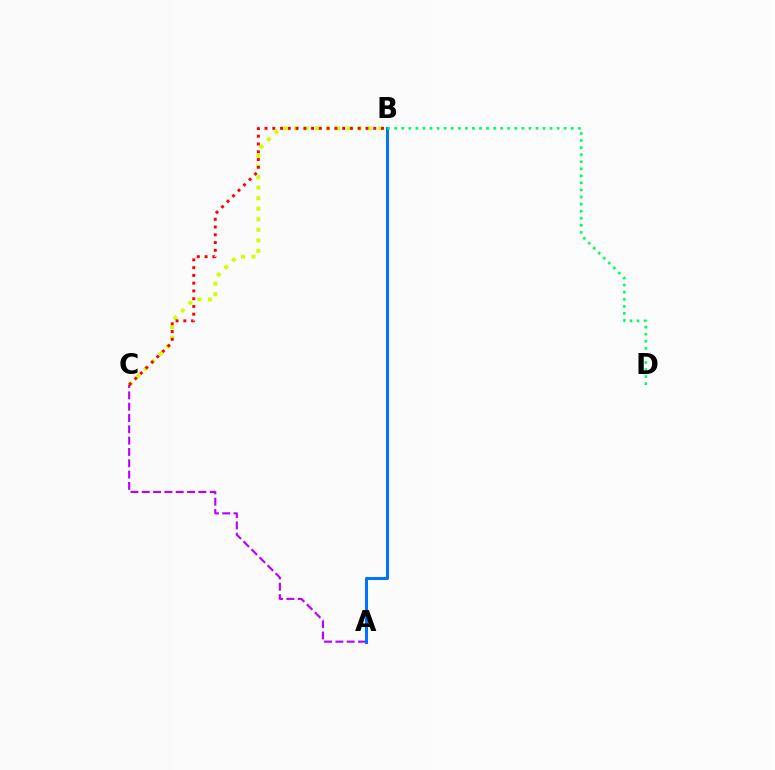{('B', 'C'): [{'color': '#d1ff00', 'line_style': 'dotted', 'thickness': 2.87}, {'color': '#ff0000', 'line_style': 'dotted', 'thickness': 2.11}], ('A', 'C'): [{'color': '#b900ff', 'line_style': 'dashed', 'thickness': 1.54}], ('A', 'B'): [{'color': '#0074ff', 'line_style': 'solid', 'thickness': 2.19}], ('B', 'D'): [{'color': '#00ff5c', 'line_style': 'dotted', 'thickness': 1.92}]}